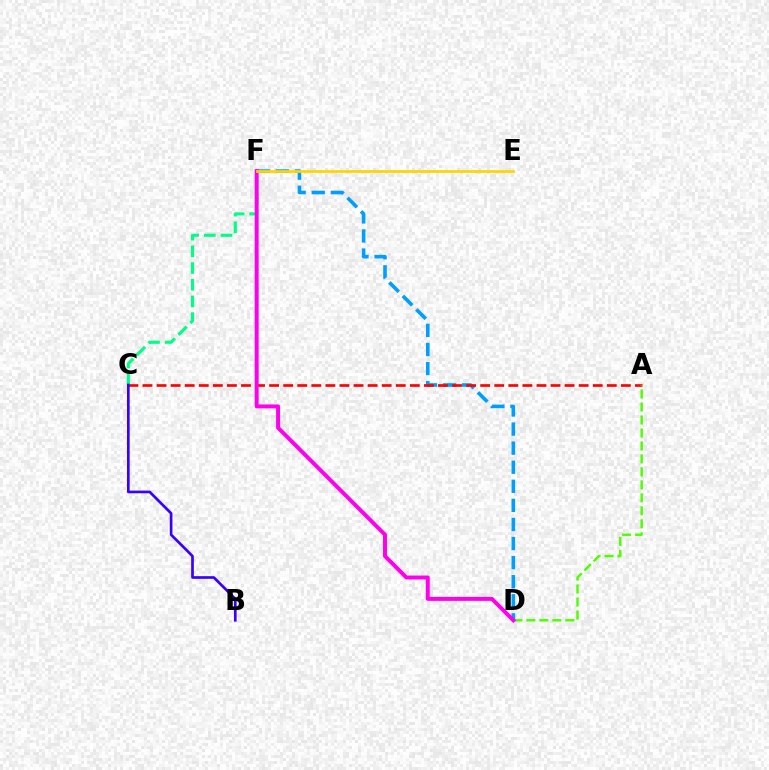{('D', 'F'): [{'color': '#009eff', 'line_style': 'dashed', 'thickness': 2.59}, {'color': '#ff00ed', 'line_style': 'solid', 'thickness': 2.85}], ('A', 'C'): [{'color': '#ff0000', 'line_style': 'dashed', 'thickness': 1.91}], ('C', 'F'): [{'color': '#00ff86', 'line_style': 'dashed', 'thickness': 2.27}], ('A', 'D'): [{'color': '#4fff00', 'line_style': 'dashed', 'thickness': 1.76}], ('B', 'C'): [{'color': '#3700ff', 'line_style': 'solid', 'thickness': 1.92}], ('E', 'F'): [{'color': '#ffd500', 'line_style': 'solid', 'thickness': 1.96}]}